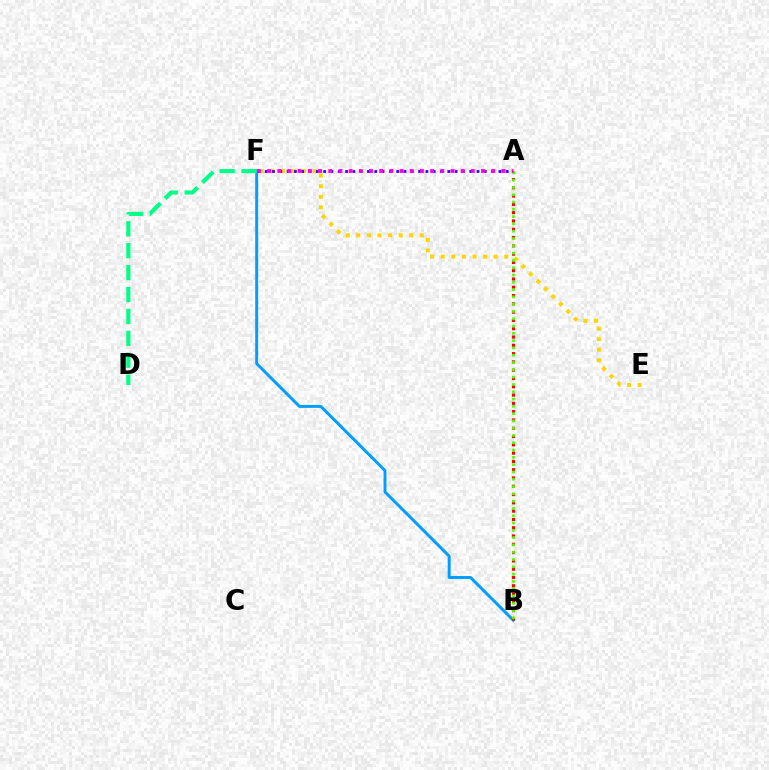{('B', 'F'): [{'color': '#009eff', 'line_style': 'solid', 'thickness': 2.13}], ('A', 'B'): [{'color': '#ff0000', 'line_style': 'dotted', 'thickness': 2.25}, {'color': '#4fff00', 'line_style': 'dotted', 'thickness': 1.98}], ('E', 'F'): [{'color': '#ffd500', 'line_style': 'dotted', 'thickness': 2.88}], ('A', 'F'): [{'color': '#3700ff', 'line_style': 'dotted', 'thickness': 1.98}, {'color': '#ff00ed', 'line_style': 'dotted', 'thickness': 2.77}], ('D', 'F'): [{'color': '#00ff86', 'line_style': 'dashed', 'thickness': 2.98}]}